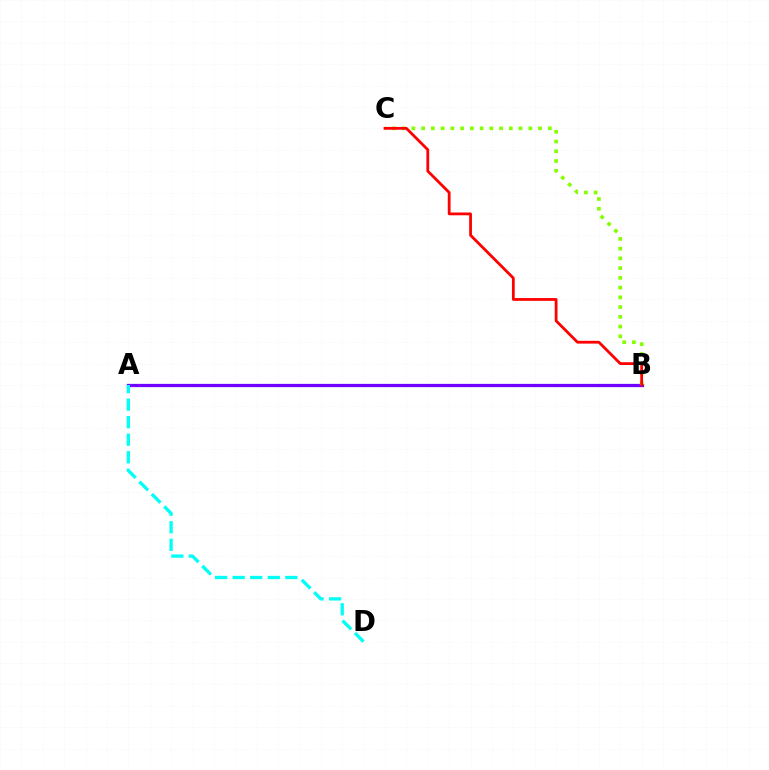{('A', 'B'): [{'color': '#7200ff', 'line_style': 'solid', 'thickness': 2.33}], ('A', 'D'): [{'color': '#00fff6', 'line_style': 'dashed', 'thickness': 2.38}], ('B', 'C'): [{'color': '#84ff00', 'line_style': 'dotted', 'thickness': 2.65}, {'color': '#ff0000', 'line_style': 'solid', 'thickness': 2.0}]}